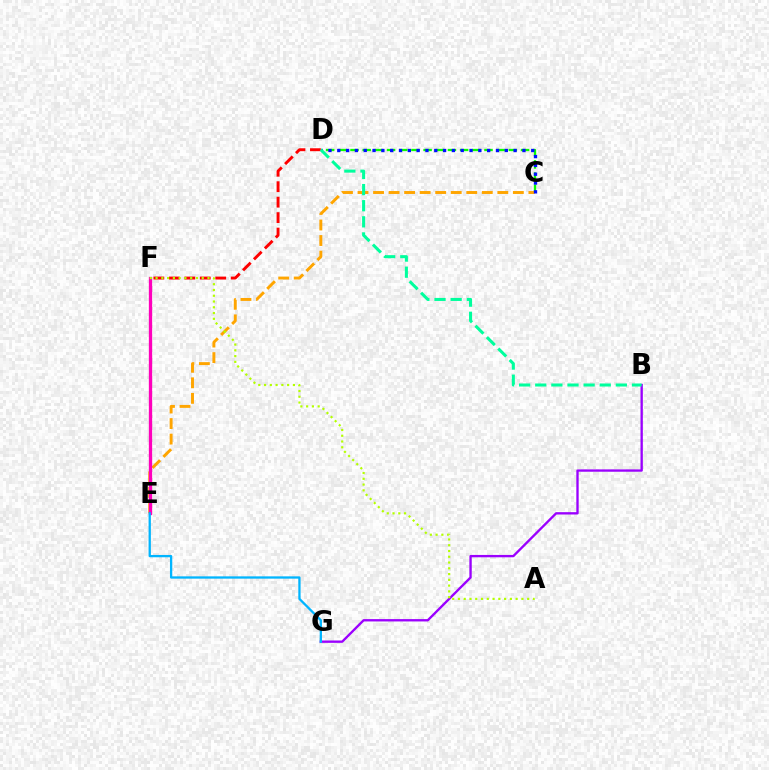{('B', 'G'): [{'color': '#9b00ff', 'line_style': 'solid', 'thickness': 1.69}], ('D', 'F'): [{'color': '#ff0000', 'line_style': 'dashed', 'thickness': 2.1}], ('C', 'D'): [{'color': '#08ff00', 'line_style': 'dashed', 'thickness': 1.65}, {'color': '#0010ff', 'line_style': 'dotted', 'thickness': 2.4}], ('C', 'E'): [{'color': '#ffa500', 'line_style': 'dashed', 'thickness': 2.11}], ('E', 'F'): [{'color': '#ff00bd', 'line_style': 'solid', 'thickness': 2.39}], ('A', 'F'): [{'color': '#b3ff00', 'line_style': 'dotted', 'thickness': 1.57}], ('B', 'D'): [{'color': '#00ff9d', 'line_style': 'dashed', 'thickness': 2.19}], ('E', 'G'): [{'color': '#00b5ff', 'line_style': 'solid', 'thickness': 1.65}]}